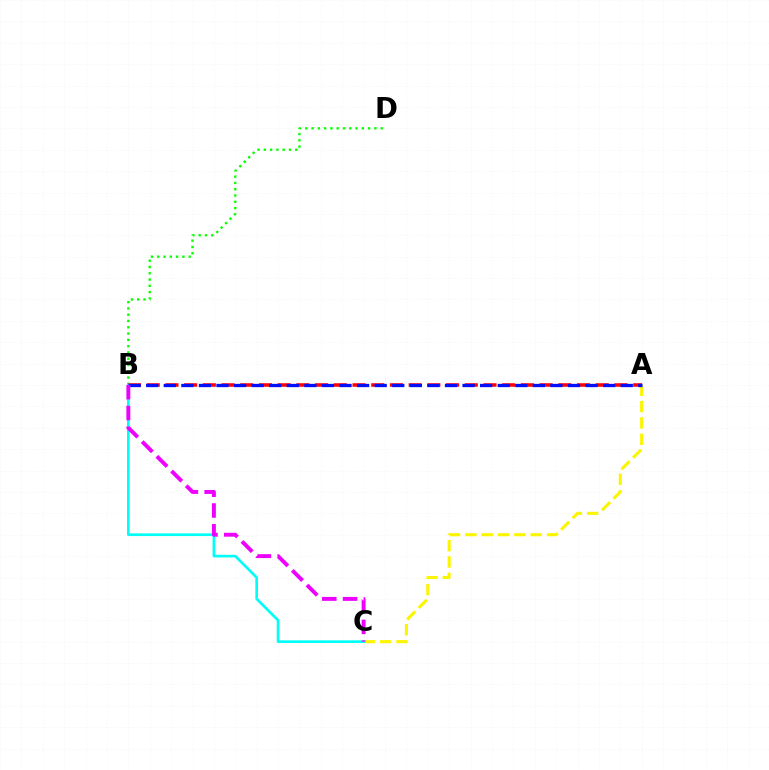{('B', 'D'): [{'color': '#08ff00', 'line_style': 'dotted', 'thickness': 1.71}], ('A', 'B'): [{'color': '#ff0000', 'line_style': 'dashed', 'thickness': 2.54}, {'color': '#0010ff', 'line_style': 'dashed', 'thickness': 2.39}], ('A', 'C'): [{'color': '#fcf500', 'line_style': 'dashed', 'thickness': 2.22}], ('B', 'C'): [{'color': '#00fff6', 'line_style': 'solid', 'thickness': 1.92}, {'color': '#ee00ff', 'line_style': 'dashed', 'thickness': 2.82}]}